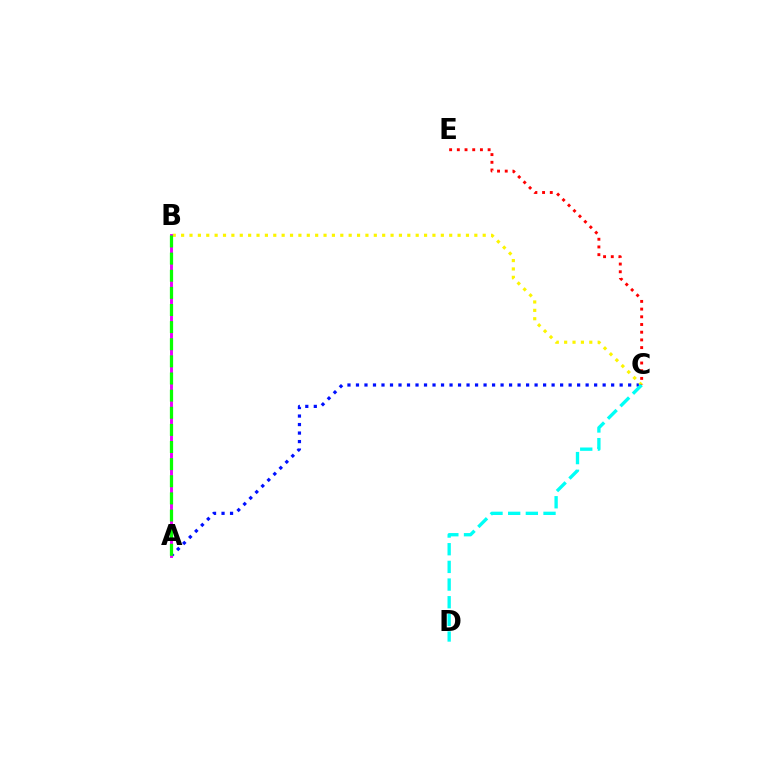{('A', 'C'): [{'color': '#0010ff', 'line_style': 'dotted', 'thickness': 2.31}], ('B', 'C'): [{'color': '#fcf500', 'line_style': 'dotted', 'thickness': 2.28}], ('A', 'B'): [{'color': '#ee00ff', 'line_style': 'solid', 'thickness': 2.1}, {'color': '#08ff00', 'line_style': 'dashed', 'thickness': 2.33}], ('C', 'D'): [{'color': '#00fff6', 'line_style': 'dashed', 'thickness': 2.4}], ('C', 'E'): [{'color': '#ff0000', 'line_style': 'dotted', 'thickness': 2.09}]}